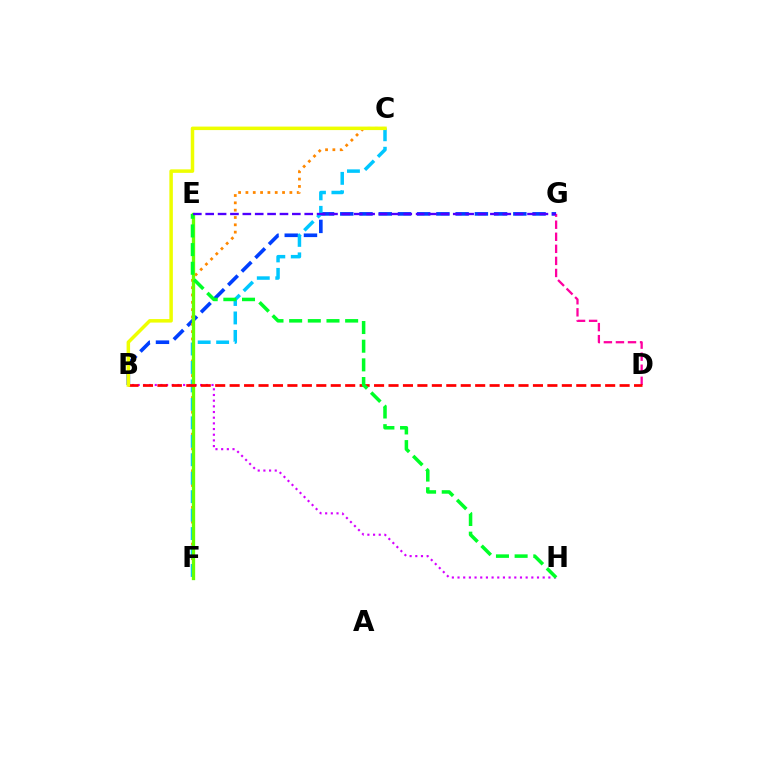{('E', 'F'): [{'color': '#00ffaf', 'line_style': 'dotted', 'thickness': 2.12}, {'color': '#66ff00', 'line_style': 'solid', 'thickness': 2.39}], ('B', 'G'): [{'color': '#003fff', 'line_style': 'dashed', 'thickness': 2.61}], ('B', 'H'): [{'color': '#d600ff', 'line_style': 'dotted', 'thickness': 1.54}], ('D', 'G'): [{'color': '#ff00a0', 'line_style': 'dashed', 'thickness': 1.64}], ('C', 'F'): [{'color': '#ff8800', 'line_style': 'dotted', 'thickness': 1.99}, {'color': '#00c7ff', 'line_style': 'dashed', 'thickness': 2.51}], ('B', 'D'): [{'color': '#ff0000', 'line_style': 'dashed', 'thickness': 1.96}], ('B', 'C'): [{'color': '#eeff00', 'line_style': 'solid', 'thickness': 2.52}], ('E', 'H'): [{'color': '#00ff27', 'line_style': 'dashed', 'thickness': 2.54}], ('E', 'G'): [{'color': '#4f00ff', 'line_style': 'dashed', 'thickness': 1.68}]}